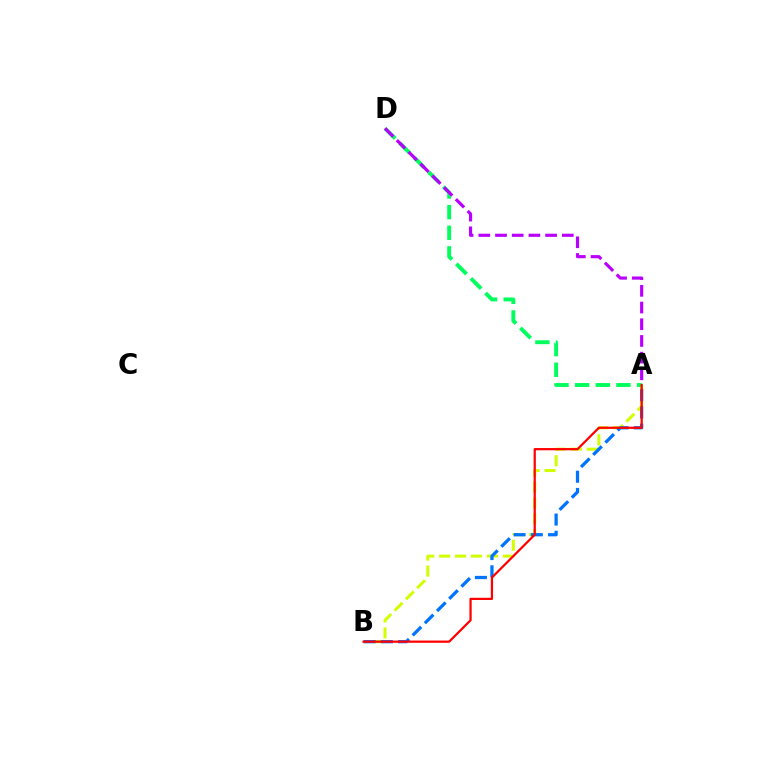{('A', 'B'): [{'color': '#d1ff00', 'line_style': 'dashed', 'thickness': 2.16}, {'color': '#0074ff', 'line_style': 'dashed', 'thickness': 2.34}, {'color': '#ff0000', 'line_style': 'solid', 'thickness': 1.61}], ('A', 'D'): [{'color': '#00ff5c', 'line_style': 'dashed', 'thickness': 2.8}, {'color': '#b900ff', 'line_style': 'dashed', 'thickness': 2.27}]}